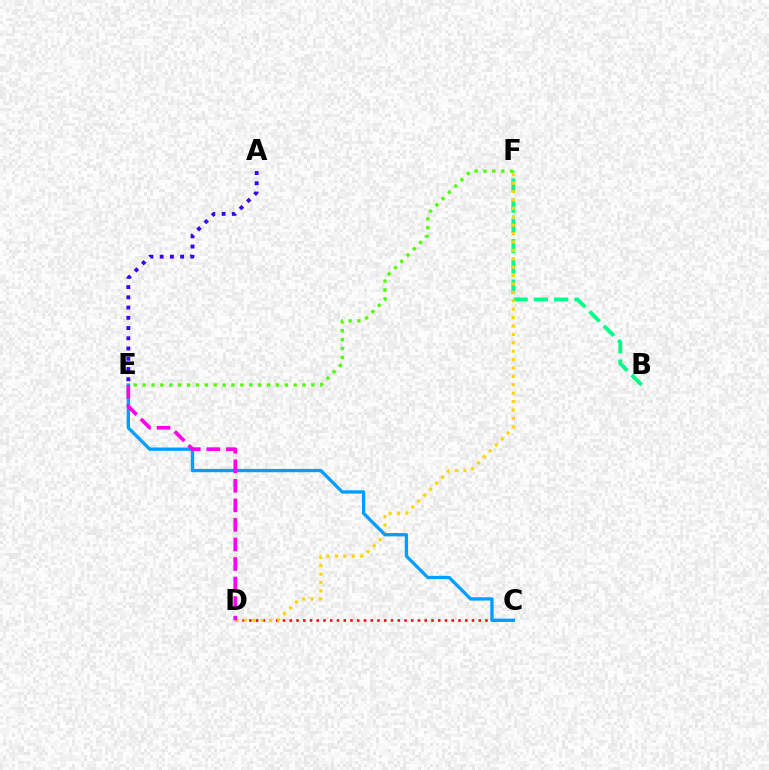{('C', 'D'): [{'color': '#ff0000', 'line_style': 'dotted', 'thickness': 1.83}], ('B', 'F'): [{'color': '#00ff86', 'line_style': 'dashed', 'thickness': 2.75}], ('D', 'F'): [{'color': '#ffd500', 'line_style': 'dotted', 'thickness': 2.28}], ('C', 'E'): [{'color': '#009eff', 'line_style': 'solid', 'thickness': 2.38}], ('E', 'F'): [{'color': '#4fff00', 'line_style': 'dotted', 'thickness': 2.41}], ('A', 'E'): [{'color': '#3700ff', 'line_style': 'dotted', 'thickness': 2.78}], ('D', 'E'): [{'color': '#ff00ed', 'line_style': 'dashed', 'thickness': 2.65}]}